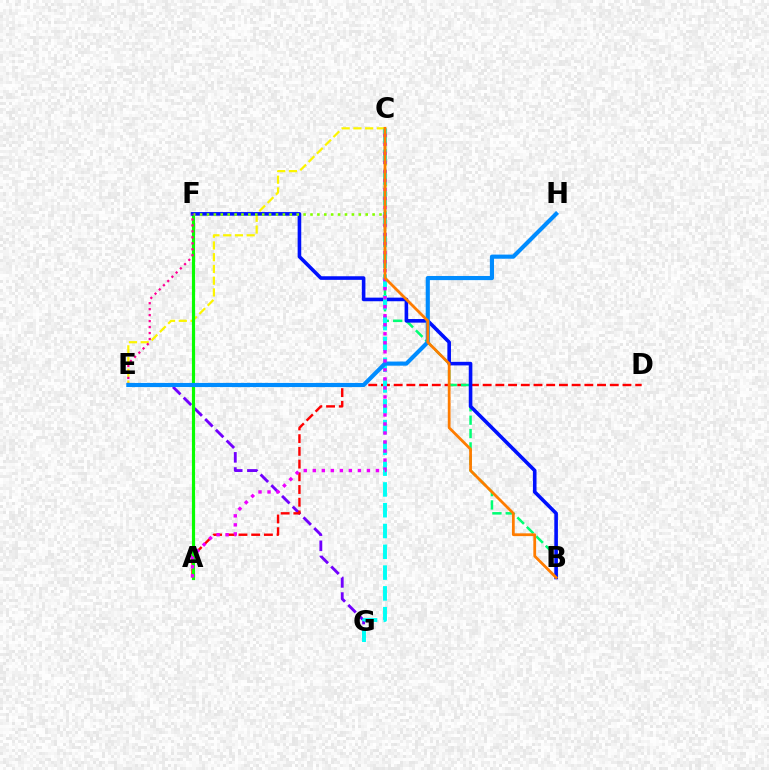{('E', 'G'): [{'color': '#7200ff', 'line_style': 'dashed', 'thickness': 2.06}], ('A', 'D'): [{'color': '#ff0000', 'line_style': 'dashed', 'thickness': 1.73}], ('C', 'E'): [{'color': '#fcf500', 'line_style': 'dashed', 'thickness': 1.59}], ('A', 'F'): [{'color': '#08ff00', 'line_style': 'solid', 'thickness': 2.27}], ('B', 'C'): [{'color': '#00ff74', 'line_style': 'dashed', 'thickness': 1.82}, {'color': '#ff7c00', 'line_style': 'solid', 'thickness': 2.0}], ('B', 'F'): [{'color': '#0010ff', 'line_style': 'solid', 'thickness': 2.6}], ('C', 'F'): [{'color': '#84ff00', 'line_style': 'dotted', 'thickness': 1.87}], ('E', 'F'): [{'color': '#ff0094', 'line_style': 'dotted', 'thickness': 1.62}], ('C', 'G'): [{'color': '#00fff6', 'line_style': 'dashed', 'thickness': 2.82}], ('E', 'H'): [{'color': '#008cff', 'line_style': 'solid', 'thickness': 2.97}], ('A', 'C'): [{'color': '#ee00ff', 'line_style': 'dotted', 'thickness': 2.45}]}